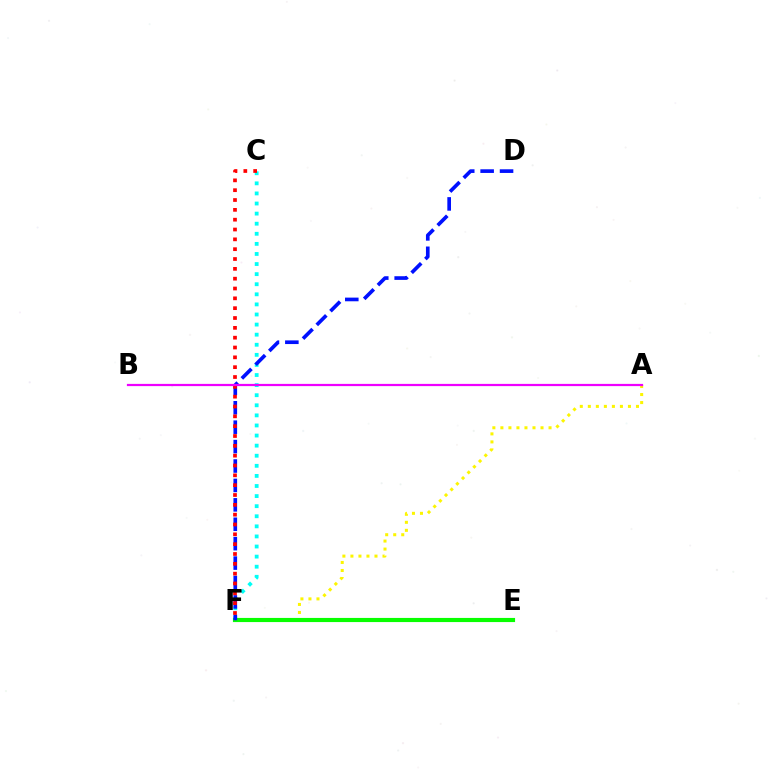{('C', 'F'): [{'color': '#00fff6', 'line_style': 'dotted', 'thickness': 2.74}, {'color': '#ff0000', 'line_style': 'dotted', 'thickness': 2.67}], ('A', 'F'): [{'color': '#fcf500', 'line_style': 'dotted', 'thickness': 2.18}], ('E', 'F'): [{'color': '#08ff00', 'line_style': 'solid', 'thickness': 2.98}], ('D', 'F'): [{'color': '#0010ff', 'line_style': 'dashed', 'thickness': 2.64}], ('A', 'B'): [{'color': '#ee00ff', 'line_style': 'solid', 'thickness': 1.6}]}